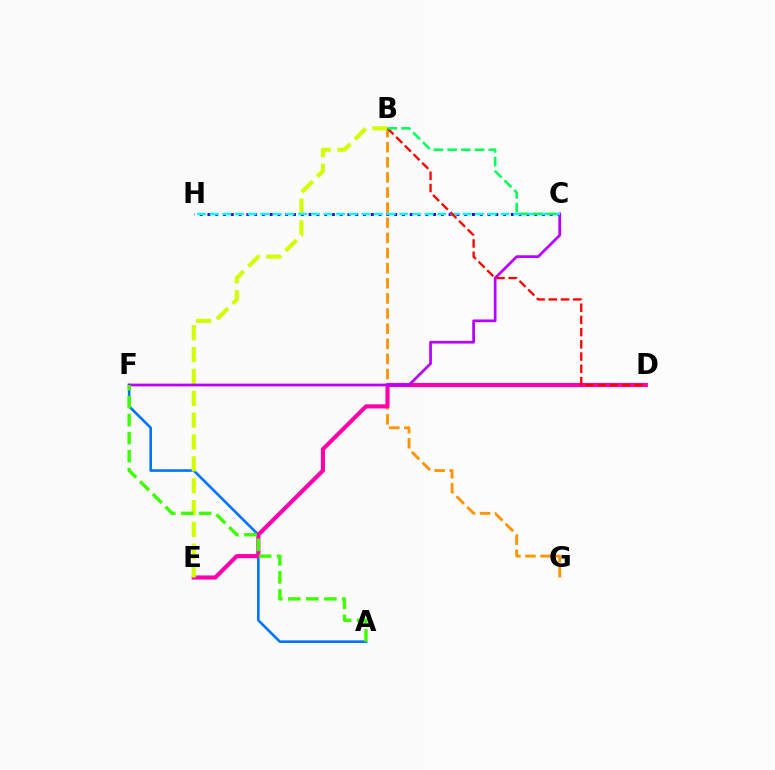{('A', 'F'): [{'color': '#0074ff', 'line_style': 'solid', 'thickness': 1.88}, {'color': '#3dff00', 'line_style': 'dashed', 'thickness': 2.45}], ('C', 'H'): [{'color': '#2500ff', 'line_style': 'dotted', 'thickness': 2.11}, {'color': '#00fff6', 'line_style': 'dashed', 'thickness': 1.72}], ('B', 'G'): [{'color': '#ff9400', 'line_style': 'dashed', 'thickness': 2.05}], ('D', 'E'): [{'color': '#ff00ac', 'line_style': 'solid', 'thickness': 2.97}], ('B', 'E'): [{'color': '#d1ff00', 'line_style': 'dashed', 'thickness': 2.97}], ('C', 'F'): [{'color': '#b900ff', 'line_style': 'solid', 'thickness': 1.97}], ('B', 'D'): [{'color': '#ff0000', 'line_style': 'dashed', 'thickness': 1.66}], ('B', 'C'): [{'color': '#00ff5c', 'line_style': 'dashed', 'thickness': 1.87}]}